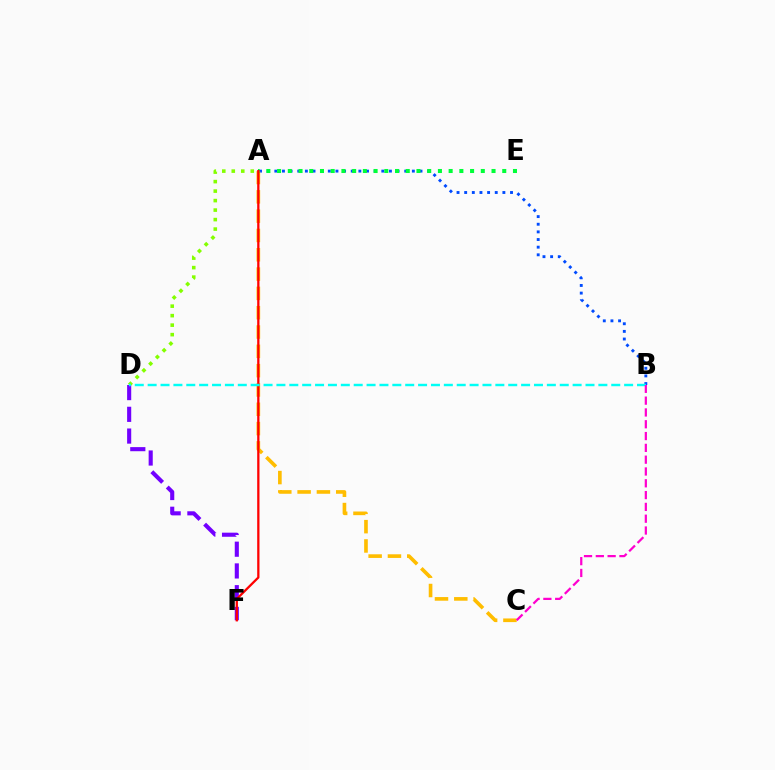{('A', 'B'): [{'color': '#004bff', 'line_style': 'dotted', 'thickness': 2.08}], ('A', 'C'): [{'color': '#ffbd00', 'line_style': 'dashed', 'thickness': 2.62}], ('A', 'D'): [{'color': '#84ff00', 'line_style': 'dotted', 'thickness': 2.58}], ('A', 'E'): [{'color': '#00ff39', 'line_style': 'dotted', 'thickness': 2.91}], ('D', 'F'): [{'color': '#7200ff', 'line_style': 'dashed', 'thickness': 2.95}], ('A', 'F'): [{'color': '#ff0000', 'line_style': 'solid', 'thickness': 1.64}], ('B', 'D'): [{'color': '#00fff6', 'line_style': 'dashed', 'thickness': 1.75}], ('B', 'C'): [{'color': '#ff00cf', 'line_style': 'dashed', 'thickness': 1.6}]}